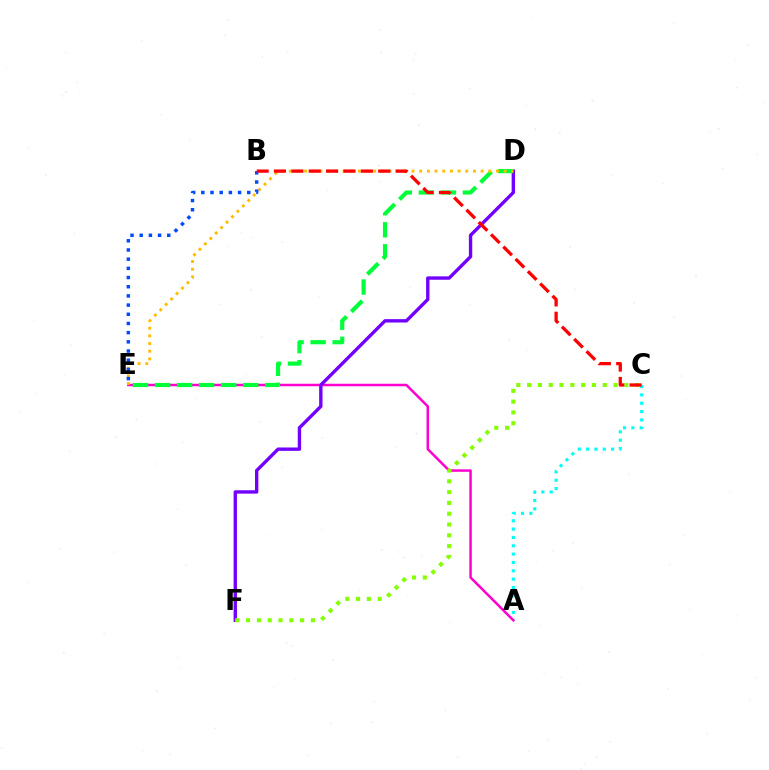{('A', 'C'): [{'color': '#00fff6', 'line_style': 'dotted', 'thickness': 2.26}], ('A', 'E'): [{'color': '#ff00cf', 'line_style': 'solid', 'thickness': 1.8}], ('D', 'F'): [{'color': '#7200ff', 'line_style': 'solid', 'thickness': 2.43}], ('C', 'F'): [{'color': '#84ff00', 'line_style': 'dotted', 'thickness': 2.93}], ('D', 'E'): [{'color': '#00ff39', 'line_style': 'dashed', 'thickness': 2.99}, {'color': '#ffbd00', 'line_style': 'dotted', 'thickness': 2.08}], ('B', 'E'): [{'color': '#004bff', 'line_style': 'dotted', 'thickness': 2.5}], ('B', 'C'): [{'color': '#ff0000', 'line_style': 'dashed', 'thickness': 2.36}]}